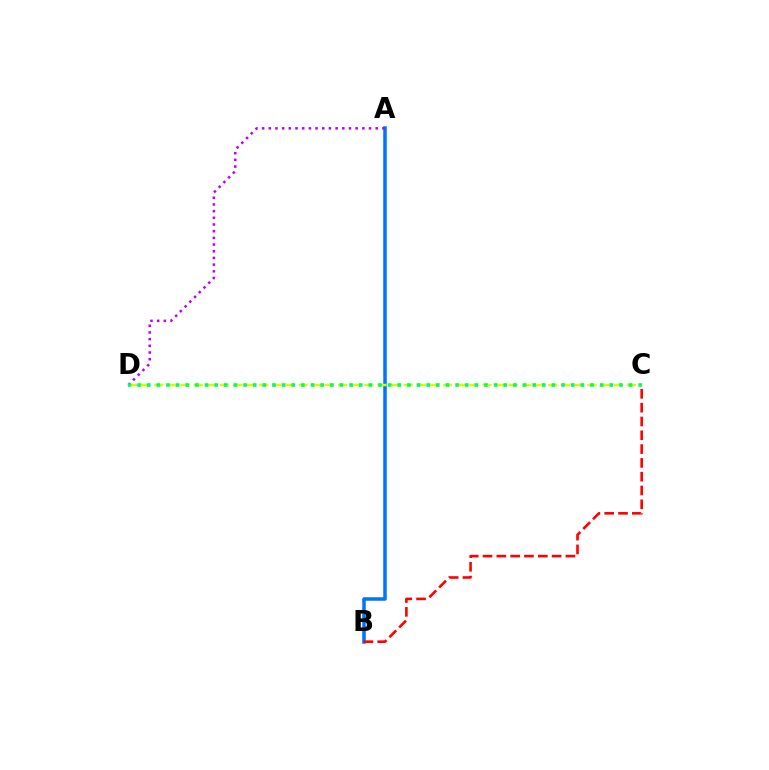{('A', 'B'): [{'color': '#0074ff', 'line_style': 'solid', 'thickness': 2.54}], ('C', 'D'): [{'color': '#d1ff00', 'line_style': 'dashed', 'thickness': 1.78}, {'color': '#00ff5c', 'line_style': 'dotted', 'thickness': 2.62}], ('B', 'C'): [{'color': '#ff0000', 'line_style': 'dashed', 'thickness': 1.88}], ('A', 'D'): [{'color': '#b900ff', 'line_style': 'dotted', 'thickness': 1.82}]}